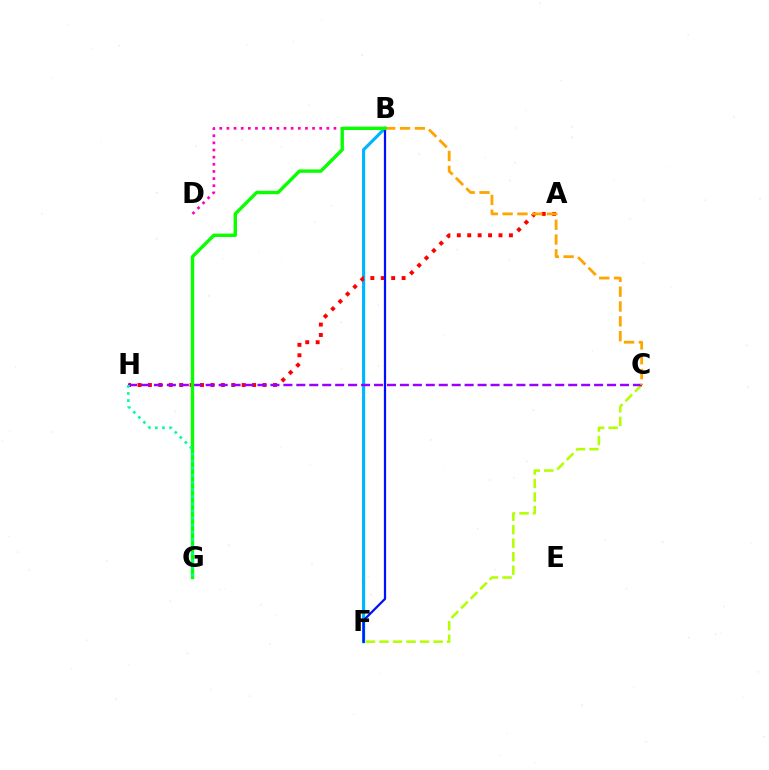{('C', 'F'): [{'color': '#b3ff00', 'line_style': 'dashed', 'thickness': 1.84}], ('B', 'F'): [{'color': '#00b5ff', 'line_style': 'solid', 'thickness': 2.26}, {'color': '#0010ff', 'line_style': 'solid', 'thickness': 1.61}], ('A', 'H'): [{'color': '#ff0000', 'line_style': 'dotted', 'thickness': 2.83}], ('C', 'H'): [{'color': '#9b00ff', 'line_style': 'dashed', 'thickness': 1.76}], ('B', 'D'): [{'color': '#ff00bd', 'line_style': 'dotted', 'thickness': 1.94}], ('B', 'C'): [{'color': '#ffa500', 'line_style': 'dashed', 'thickness': 2.01}], ('B', 'G'): [{'color': '#08ff00', 'line_style': 'solid', 'thickness': 2.43}], ('G', 'H'): [{'color': '#00ff9d', 'line_style': 'dotted', 'thickness': 1.93}]}